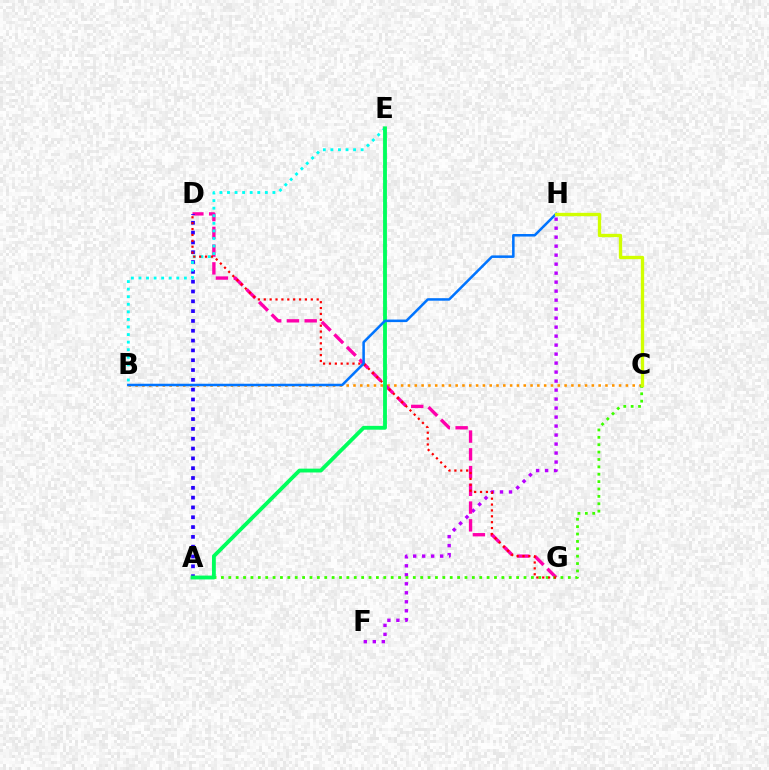{('F', 'H'): [{'color': '#b900ff', 'line_style': 'dotted', 'thickness': 2.44}], ('B', 'C'): [{'color': '#ff9400', 'line_style': 'dotted', 'thickness': 1.85}], ('D', 'G'): [{'color': '#ff00ac', 'line_style': 'dashed', 'thickness': 2.41}, {'color': '#ff0000', 'line_style': 'dotted', 'thickness': 1.6}], ('A', 'D'): [{'color': '#2500ff', 'line_style': 'dotted', 'thickness': 2.67}], ('A', 'C'): [{'color': '#3dff00', 'line_style': 'dotted', 'thickness': 2.01}], ('B', 'E'): [{'color': '#00fff6', 'line_style': 'dotted', 'thickness': 2.06}], ('A', 'E'): [{'color': '#00ff5c', 'line_style': 'solid', 'thickness': 2.76}], ('B', 'H'): [{'color': '#0074ff', 'line_style': 'solid', 'thickness': 1.82}], ('C', 'H'): [{'color': '#d1ff00', 'line_style': 'solid', 'thickness': 2.39}]}